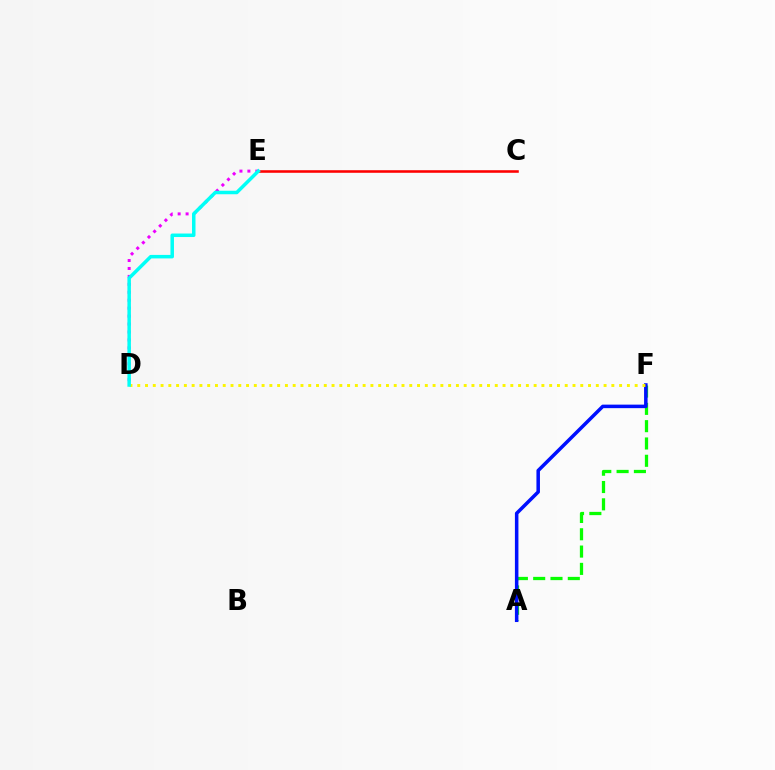{('A', 'F'): [{'color': '#08ff00', 'line_style': 'dashed', 'thickness': 2.35}, {'color': '#0010ff', 'line_style': 'solid', 'thickness': 2.53}], ('D', 'E'): [{'color': '#ee00ff', 'line_style': 'dotted', 'thickness': 2.16}, {'color': '#00fff6', 'line_style': 'solid', 'thickness': 2.52}], ('C', 'E'): [{'color': '#ff0000', 'line_style': 'solid', 'thickness': 1.85}], ('D', 'F'): [{'color': '#fcf500', 'line_style': 'dotted', 'thickness': 2.11}]}